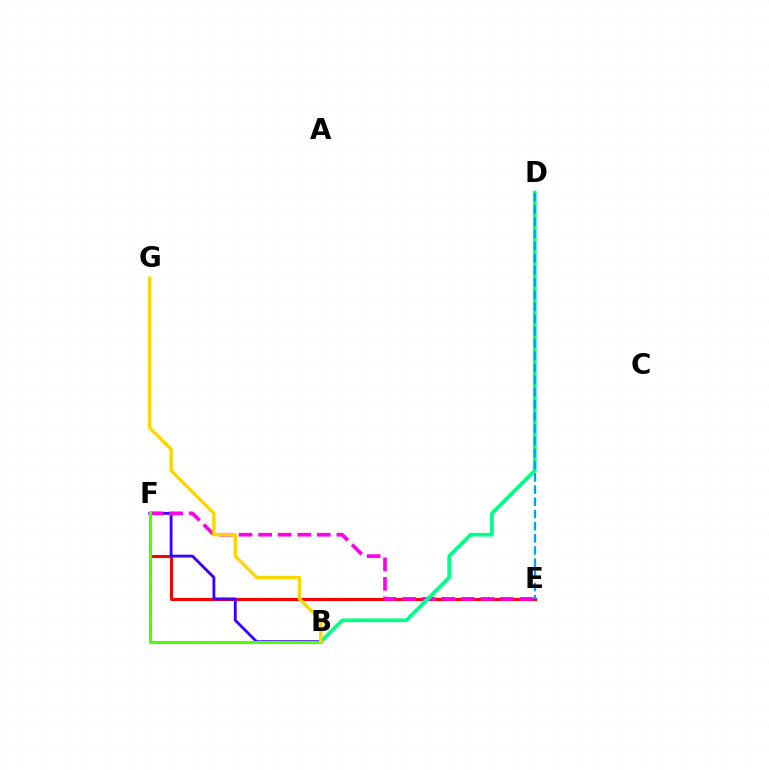{('E', 'F'): [{'color': '#ff0000', 'line_style': 'solid', 'thickness': 2.19}, {'color': '#ff00ed', 'line_style': 'dashed', 'thickness': 2.66}], ('B', 'F'): [{'color': '#3700ff', 'line_style': 'solid', 'thickness': 2.04}, {'color': '#4fff00', 'line_style': 'solid', 'thickness': 2.22}], ('B', 'D'): [{'color': '#00ff86', 'line_style': 'solid', 'thickness': 2.66}], ('D', 'E'): [{'color': '#009eff', 'line_style': 'dashed', 'thickness': 1.65}], ('B', 'G'): [{'color': '#ffd500', 'line_style': 'solid', 'thickness': 2.41}]}